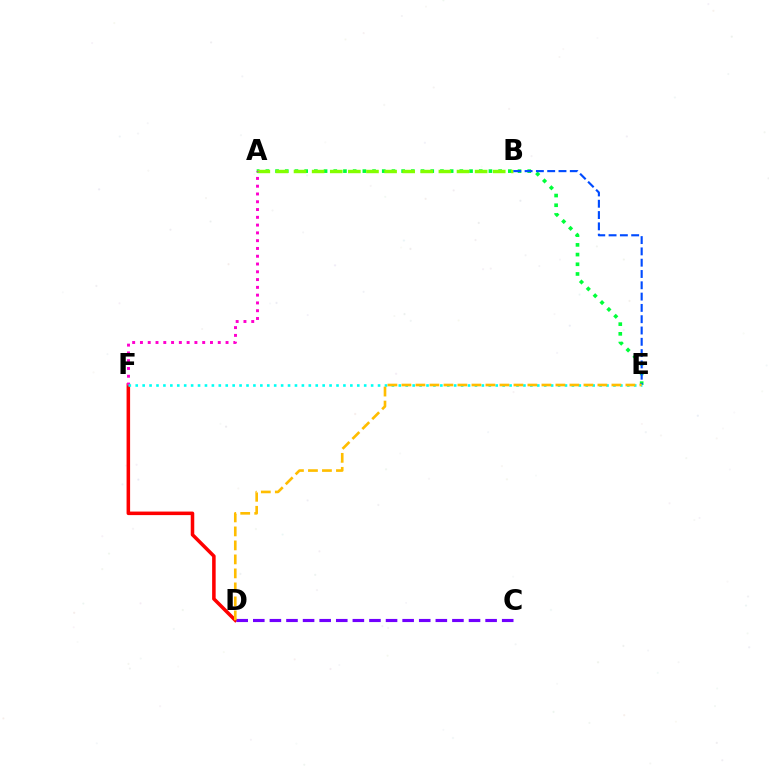{('D', 'F'): [{'color': '#ff0000', 'line_style': 'solid', 'thickness': 2.54}], ('A', 'E'): [{'color': '#00ff39', 'line_style': 'dotted', 'thickness': 2.64}], ('C', 'D'): [{'color': '#7200ff', 'line_style': 'dashed', 'thickness': 2.25}], ('A', 'B'): [{'color': '#84ff00', 'line_style': 'dashed', 'thickness': 2.46}], ('B', 'E'): [{'color': '#004bff', 'line_style': 'dashed', 'thickness': 1.54}], ('A', 'F'): [{'color': '#ff00cf', 'line_style': 'dotted', 'thickness': 2.11}], ('E', 'F'): [{'color': '#00fff6', 'line_style': 'dotted', 'thickness': 1.88}], ('D', 'E'): [{'color': '#ffbd00', 'line_style': 'dashed', 'thickness': 1.9}]}